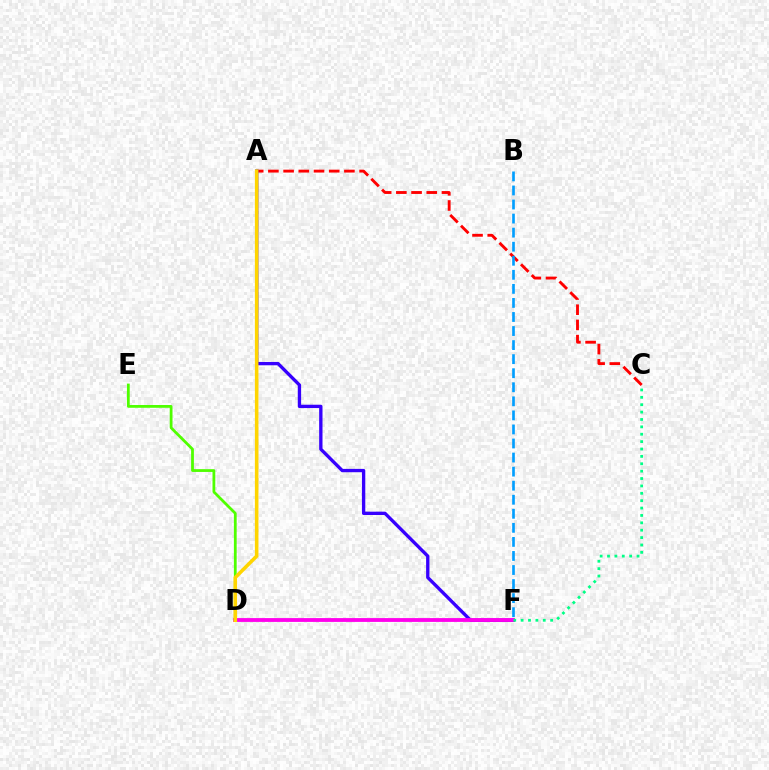{('A', 'C'): [{'color': '#ff0000', 'line_style': 'dashed', 'thickness': 2.07}], ('A', 'F'): [{'color': '#3700ff', 'line_style': 'solid', 'thickness': 2.4}], ('D', 'F'): [{'color': '#ff00ed', 'line_style': 'solid', 'thickness': 2.75}], ('D', 'E'): [{'color': '#4fff00', 'line_style': 'solid', 'thickness': 2.0}], ('A', 'D'): [{'color': '#ffd500', 'line_style': 'solid', 'thickness': 2.57}], ('C', 'F'): [{'color': '#00ff86', 'line_style': 'dotted', 'thickness': 2.01}], ('B', 'F'): [{'color': '#009eff', 'line_style': 'dashed', 'thickness': 1.91}]}